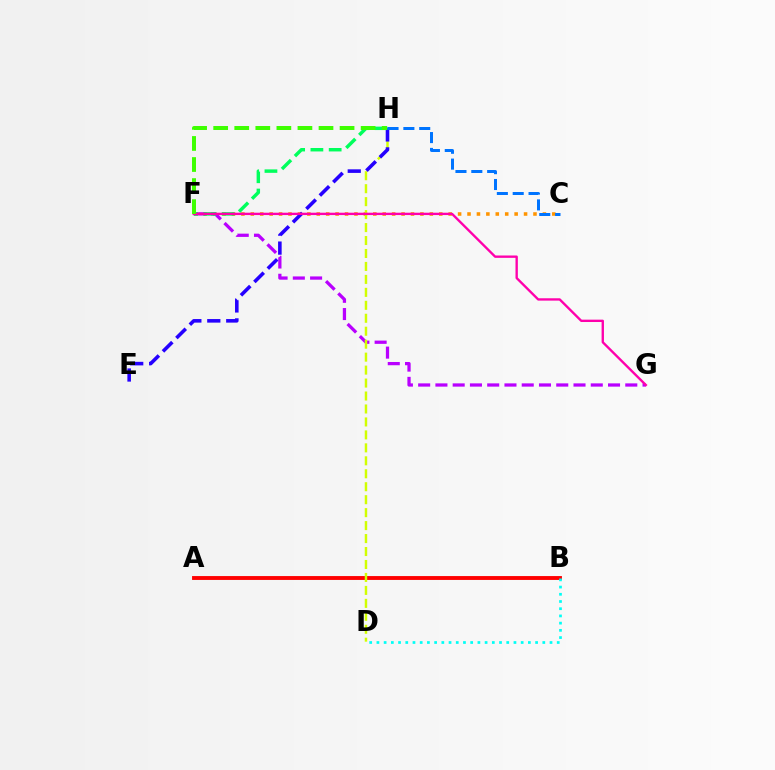{('C', 'F'): [{'color': '#ff9400', 'line_style': 'dotted', 'thickness': 2.56}], ('A', 'B'): [{'color': '#ff0000', 'line_style': 'solid', 'thickness': 2.79}], ('F', 'G'): [{'color': '#b900ff', 'line_style': 'dashed', 'thickness': 2.34}, {'color': '#ff00ac', 'line_style': 'solid', 'thickness': 1.7}], ('B', 'D'): [{'color': '#00fff6', 'line_style': 'dotted', 'thickness': 1.96}], ('D', 'H'): [{'color': '#d1ff00', 'line_style': 'dashed', 'thickness': 1.76}], ('E', 'H'): [{'color': '#2500ff', 'line_style': 'dashed', 'thickness': 2.57}], ('F', 'H'): [{'color': '#00ff5c', 'line_style': 'dashed', 'thickness': 2.48}, {'color': '#3dff00', 'line_style': 'dashed', 'thickness': 2.86}], ('C', 'H'): [{'color': '#0074ff', 'line_style': 'dashed', 'thickness': 2.15}]}